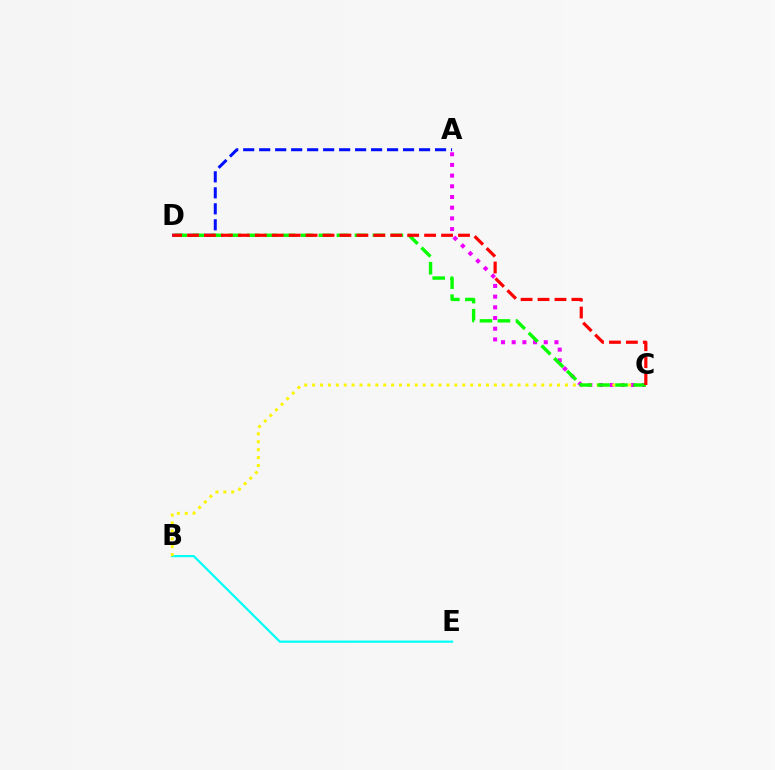{('B', 'E'): [{'color': '#00fff6', 'line_style': 'solid', 'thickness': 1.58}], ('A', 'C'): [{'color': '#ee00ff', 'line_style': 'dotted', 'thickness': 2.9}], ('B', 'C'): [{'color': '#fcf500', 'line_style': 'dotted', 'thickness': 2.15}], ('A', 'D'): [{'color': '#0010ff', 'line_style': 'dashed', 'thickness': 2.17}], ('C', 'D'): [{'color': '#08ff00', 'line_style': 'dashed', 'thickness': 2.45}, {'color': '#ff0000', 'line_style': 'dashed', 'thickness': 2.3}]}